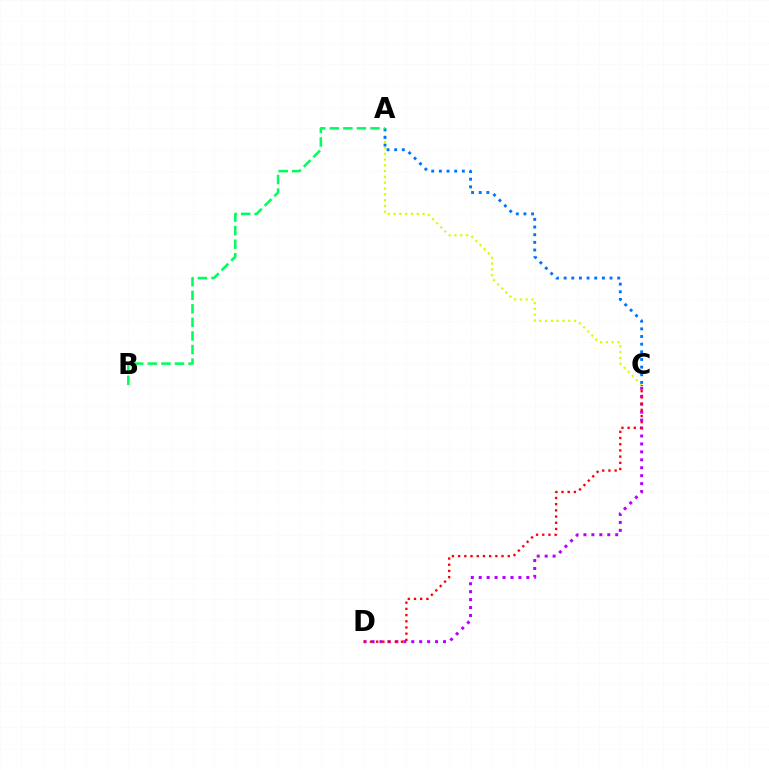{('C', 'D'): [{'color': '#b900ff', 'line_style': 'dotted', 'thickness': 2.16}, {'color': '#ff0000', 'line_style': 'dotted', 'thickness': 1.68}], ('A', 'C'): [{'color': '#d1ff00', 'line_style': 'dotted', 'thickness': 1.58}, {'color': '#0074ff', 'line_style': 'dotted', 'thickness': 2.08}], ('A', 'B'): [{'color': '#00ff5c', 'line_style': 'dashed', 'thickness': 1.84}]}